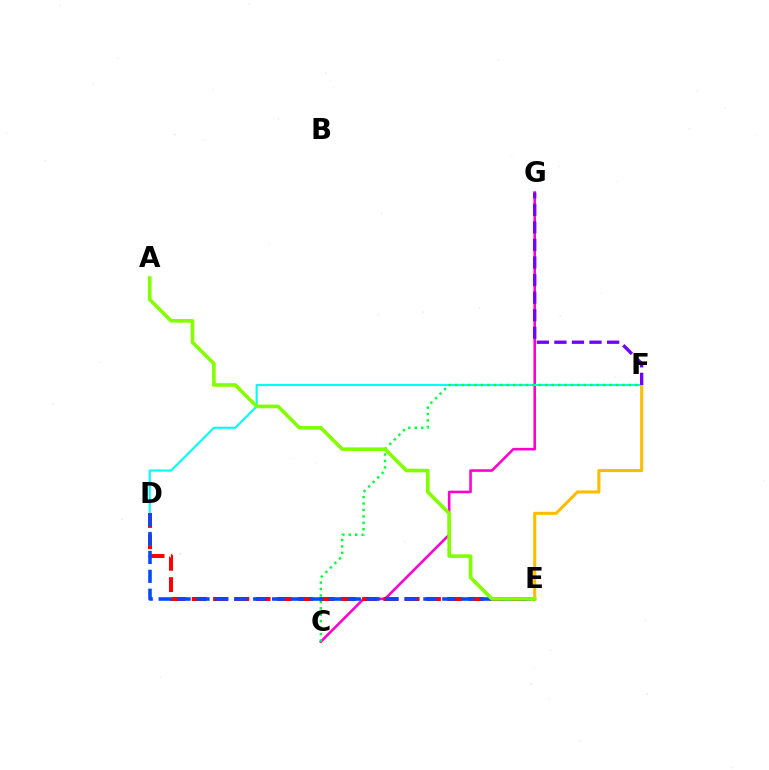{('C', 'G'): [{'color': '#ff00cf', 'line_style': 'solid', 'thickness': 1.86}], ('D', 'F'): [{'color': '#00fff6', 'line_style': 'solid', 'thickness': 1.54}], ('C', 'F'): [{'color': '#00ff39', 'line_style': 'dotted', 'thickness': 1.75}], ('D', 'E'): [{'color': '#ff0000', 'line_style': 'dashed', 'thickness': 2.89}, {'color': '#004bff', 'line_style': 'dashed', 'thickness': 2.57}], ('E', 'F'): [{'color': '#ffbd00', 'line_style': 'solid', 'thickness': 2.23}], ('A', 'E'): [{'color': '#84ff00', 'line_style': 'solid', 'thickness': 2.62}], ('F', 'G'): [{'color': '#7200ff', 'line_style': 'dashed', 'thickness': 2.39}]}